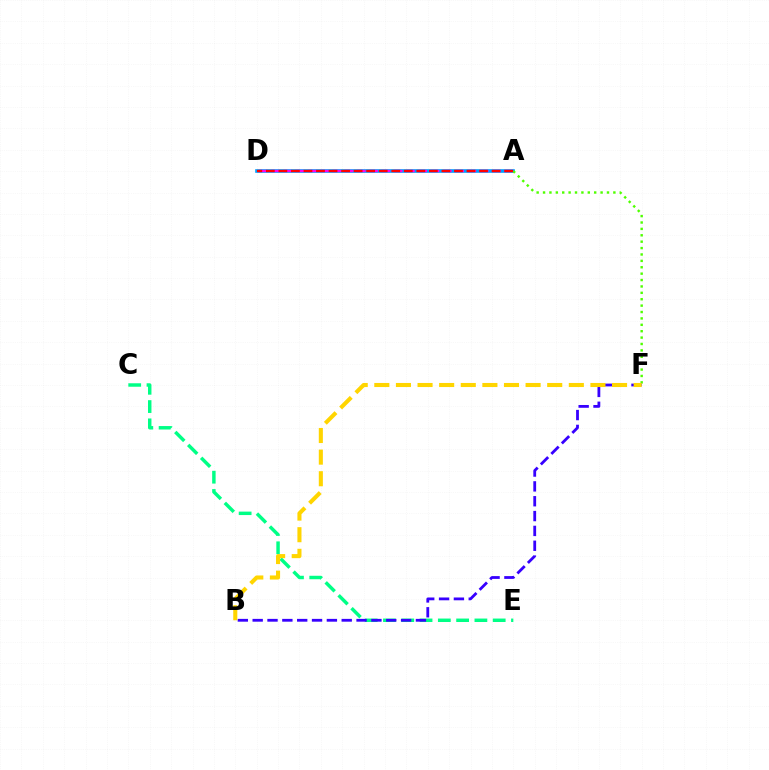{('C', 'E'): [{'color': '#00ff86', 'line_style': 'dashed', 'thickness': 2.48}], ('A', 'D'): [{'color': '#009eff', 'line_style': 'solid', 'thickness': 2.61}, {'color': '#ff00ed', 'line_style': 'dashed', 'thickness': 1.67}, {'color': '#ff0000', 'line_style': 'dashed', 'thickness': 1.7}], ('A', 'F'): [{'color': '#4fff00', 'line_style': 'dotted', 'thickness': 1.74}], ('B', 'F'): [{'color': '#3700ff', 'line_style': 'dashed', 'thickness': 2.02}, {'color': '#ffd500', 'line_style': 'dashed', 'thickness': 2.94}]}